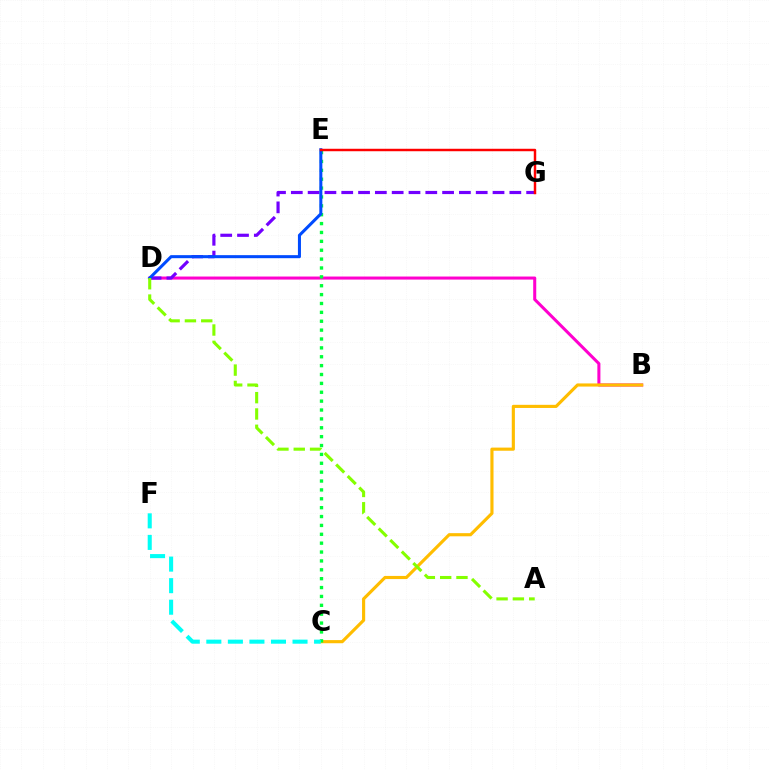{('B', 'D'): [{'color': '#ff00cf', 'line_style': 'solid', 'thickness': 2.19}], ('B', 'C'): [{'color': '#ffbd00', 'line_style': 'solid', 'thickness': 2.26}], ('D', 'G'): [{'color': '#7200ff', 'line_style': 'dashed', 'thickness': 2.28}], ('C', 'E'): [{'color': '#00ff39', 'line_style': 'dotted', 'thickness': 2.41}], ('D', 'E'): [{'color': '#004bff', 'line_style': 'solid', 'thickness': 2.19}], ('C', 'F'): [{'color': '#00fff6', 'line_style': 'dashed', 'thickness': 2.93}], ('E', 'G'): [{'color': '#ff0000', 'line_style': 'solid', 'thickness': 1.77}], ('A', 'D'): [{'color': '#84ff00', 'line_style': 'dashed', 'thickness': 2.22}]}